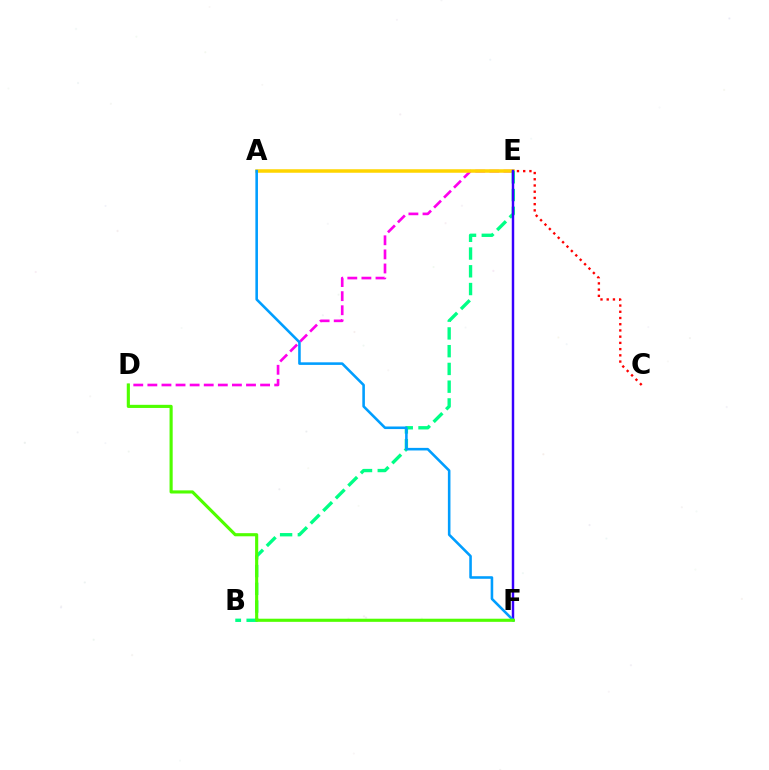{('D', 'E'): [{'color': '#ff00ed', 'line_style': 'dashed', 'thickness': 1.91}], ('A', 'E'): [{'color': '#ffd500', 'line_style': 'solid', 'thickness': 2.53}], ('B', 'E'): [{'color': '#00ff86', 'line_style': 'dashed', 'thickness': 2.41}], ('E', 'F'): [{'color': '#3700ff', 'line_style': 'solid', 'thickness': 1.77}], ('C', 'E'): [{'color': '#ff0000', 'line_style': 'dotted', 'thickness': 1.69}], ('A', 'F'): [{'color': '#009eff', 'line_style': 'solid', 'thickness': 1.86}], ('D', 'F'): [{'color': '#4fff00', 'line_style': 'solid', 'thickness': 2.25}]}